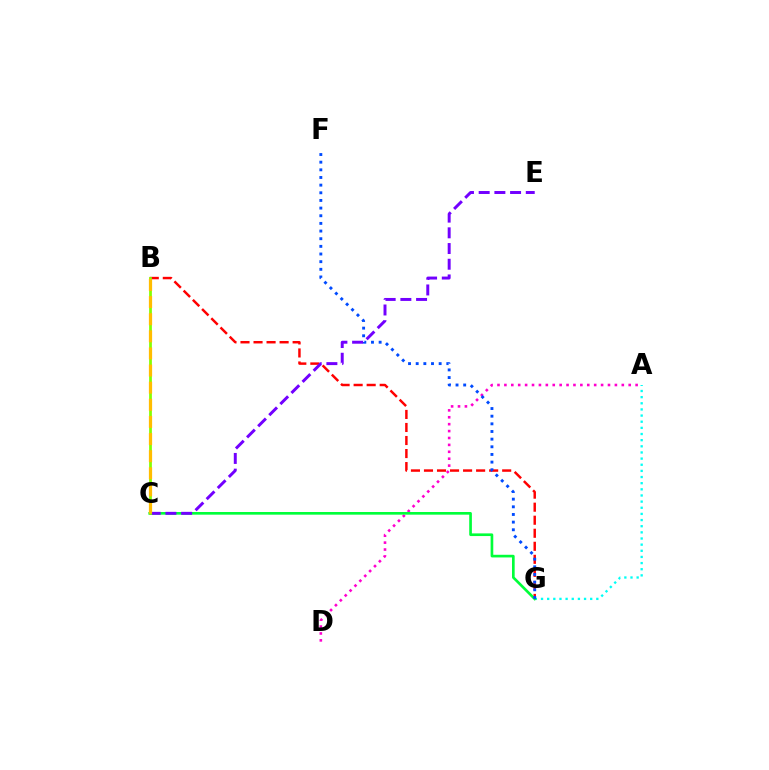{('A', 'G'): [{'color': '#00fff6', 'line_style': 'dotted', 'thickness': 1.67}], ('A', 'D'): [{'color': '#ff00cf', 'line_style': 'dotted', 'thickness': 1.88}], ('B', 'G'): [{'color': '#ff0000', 'line_style': 'dashed', 'thickness': 1.77}], ('C', 'G'): [{'color': '#00ff39', 'line_style': 'solid', 'thickness': 1.92}], ('F', 'G'): [{'color': '#004bff', 'line_style': 'dotted', 'thickness': 2.08}], ('C', 'E'): [{'color': '#7200ff', 'line_style': 'dashed', 'thickness': 2.13}], ('B', 'C'): [{'color': '#84ff00', 'line_style': 'solid', 'thickness': 1.98}, {'color': '#ffbd00', 'line_style': 'dashed', 'thickness': 2.33}]}